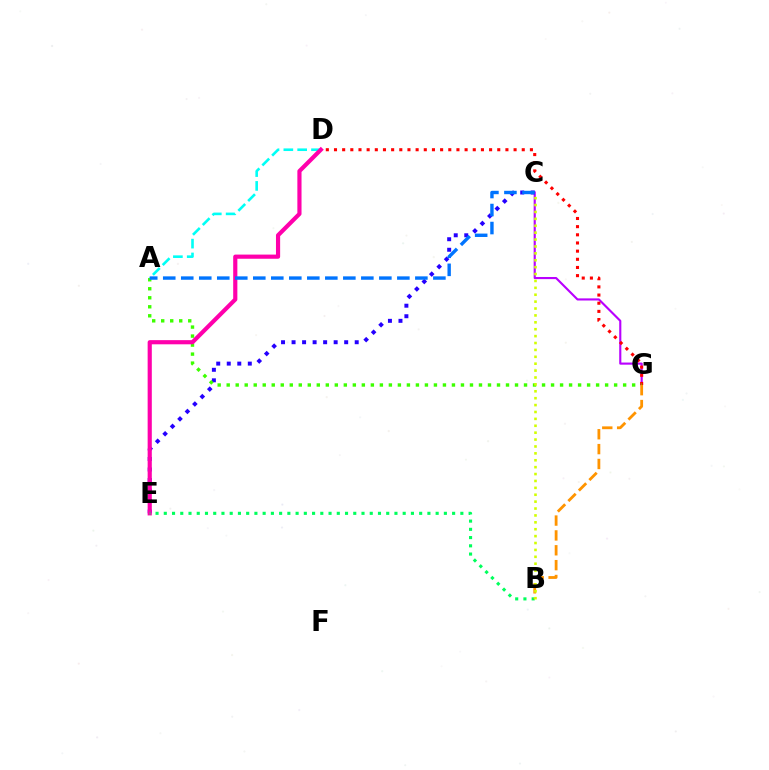{('C', 'G'): [{'color': '#b900ff', 'line_style': 'solid', 'thickness': 1.53}], ('C', 'E'): [{'color': '#2500ff', 'line_style': 'dotted', 'thickness': 2.86}], ('D', 'G'): [{'color': '#ff0000', 'line_style': 'dotted', 'thickness': 2.22}], ('A', 'D'): [{'color': '#00fff6', 'line_style': 'dashed', 'thickness': 1.88}], ('A', 'G'): [{'color': '#3dff00', 'line_style': 'dotted', 'thickness': 2.45}], ('D', 'E'): [{'color': '#ff00ac', 'line_style': 'solid', 'thickness': 3.0}], ('B', 'E'): [{'color': '#00ff5c', 'line_style': 'dotted', 'thickness': 2.24}], ('A', 'C'): [{'color': '#0074ff', 'line_style': 'dashed', 'thickness': 2.45}], ('B', 'G'): [{'color': '#ff9400', 'line_style': 'dashed', 'thickness': 2.02}], ('B', 'C'): [{'color': '#d1ff00', 'line_style': 'dotted', 'thickness': 1.87}]}